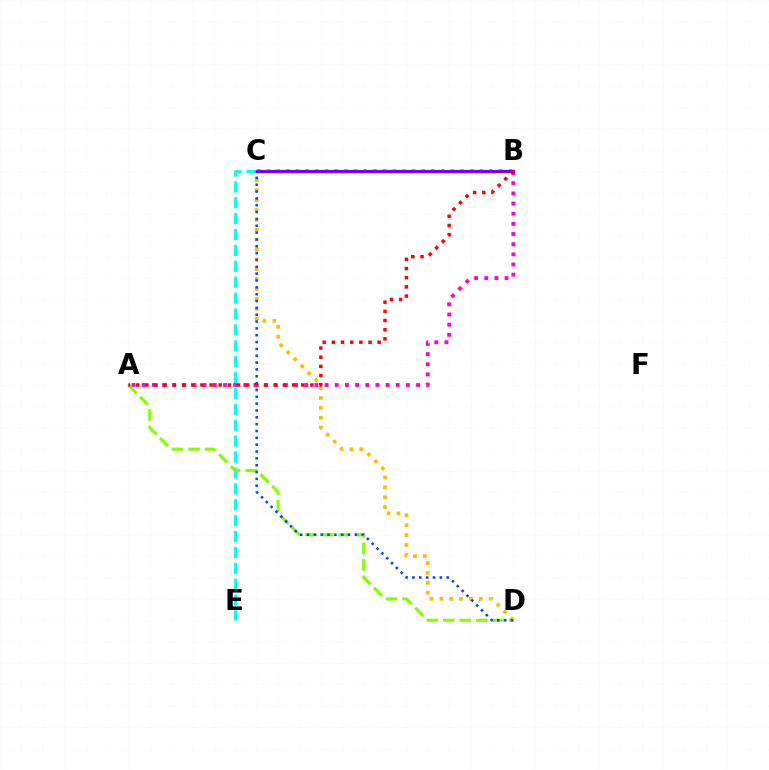{('B', 'C'): [{'color': '#00ff39', 'line_style': 'dotted', 'thickness': 2.63}, {'color': '#7200ff', 'line_style': 'solid', 'thickness': 2.29}], ('C', 'E'): [{'color': '#00fff6', 'line_style': 'dashed', 'thickness': 2.16}], ('C', 'D'): [{'color': '#ffbd00', 'line_style': 'dotted', 'thickness': 2.68}, {'color': '#004bff', 'line_style': 'dotted', 'thickness': 1.86}], ('A', 'B'): [{'color': '#ff00cf', 'line_style': 'dotted', 'thickness': 2.76}, {'color': '#ff0000', 'line_style': 'dotted', 'thickness': 2.49}], ('A', 'D'): [{'color': '#84ff00', 'line_style': 'dashed', 'thickness': 2.24}]}